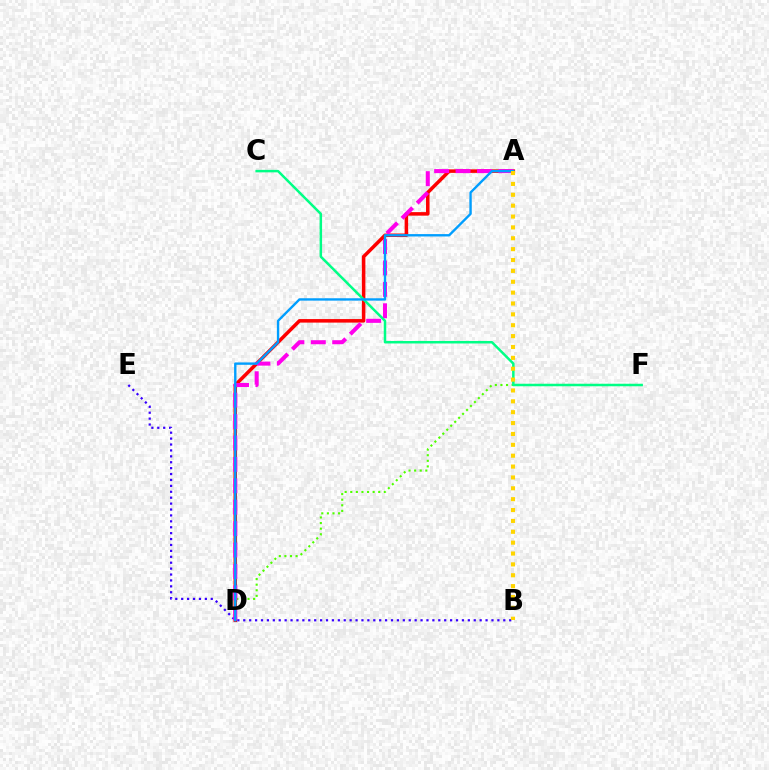{('A', 'D'): [{'color': '#ff0000', 'line_style': 'solid', 'thickness': 2.54}, {'color': '#ff00ed', 'line_style': 'dashed', 'thickness': 2.91}, {'color': '#009eff', 'line_style': 'solid', 'thickness': 1.71}], ('D', 'F'): [{'color': '#4fff00', 'line_style': 'dotted', 'thickness': 1.52}], ('B', 'E'): [{'color': '#3700ff', 'line_style': 'dotted', 'thickness': 1.61}], ('C', 'F'): [{'color': '#00ff86', 'line_style': 'solid', 'thickness': 1.79}], ('A', 'B'): [{'color': '#ffd500', 'line_style': 'dotted', 'thickness': 2.95}]}